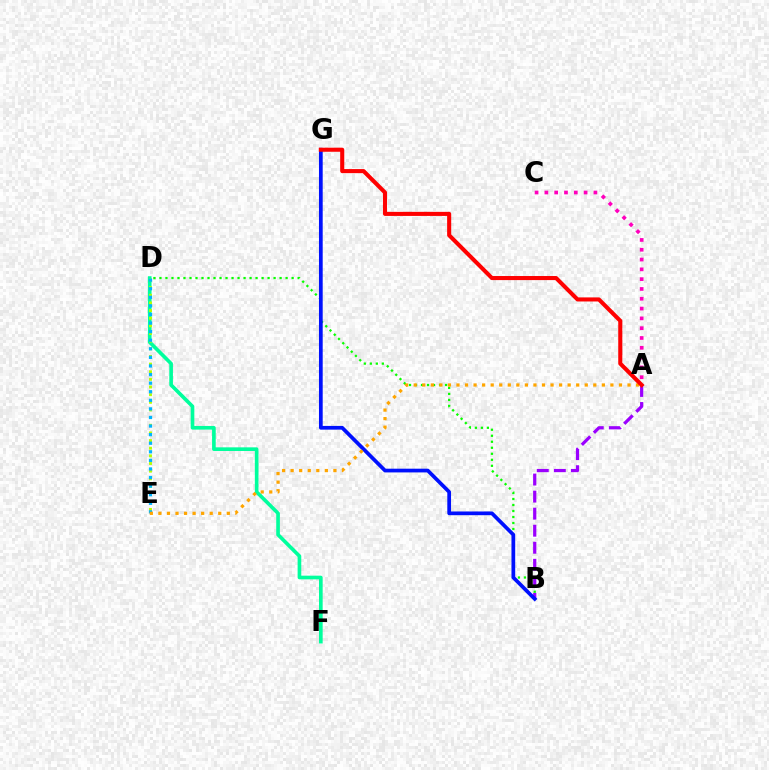{('D', 'F'): [{'color': '#00ff9d', 'line_style': 'solid', 'thickness': 2.63}], ('B', 'D'): [{'color': '#08ff00', 'line_style': 'dotted', 'thickness': 1.63}], ('D', 'E'): [{'color': '#b3ff00', 'line_style': 'dotted', 'thickness': 2.08}, {'color': '#00b5ff', 'line_style': 'dotted', 'thickness': 2.33}], ('A', 'B'): [{'color': '#9b00ff', 'line_style': 'dashed', 'thickness': 2.32}], ('B', 'G'): [{'color': '#0010ff', 'line_style': 'solid', 'thickness': 2.68}], ('A', 'C'): [{'color': '#ff00bd', 'line_style': 'dotted', 'thickness': 2.66}], ('A', 'E'): [{'color': '#ffa500', 'line_style': 'dotted', 'thickness': 2.32}], ('A', 'G'): [{'color': '#ff0000', 'line_style': 'solid', 'thickness': 2.93}]}